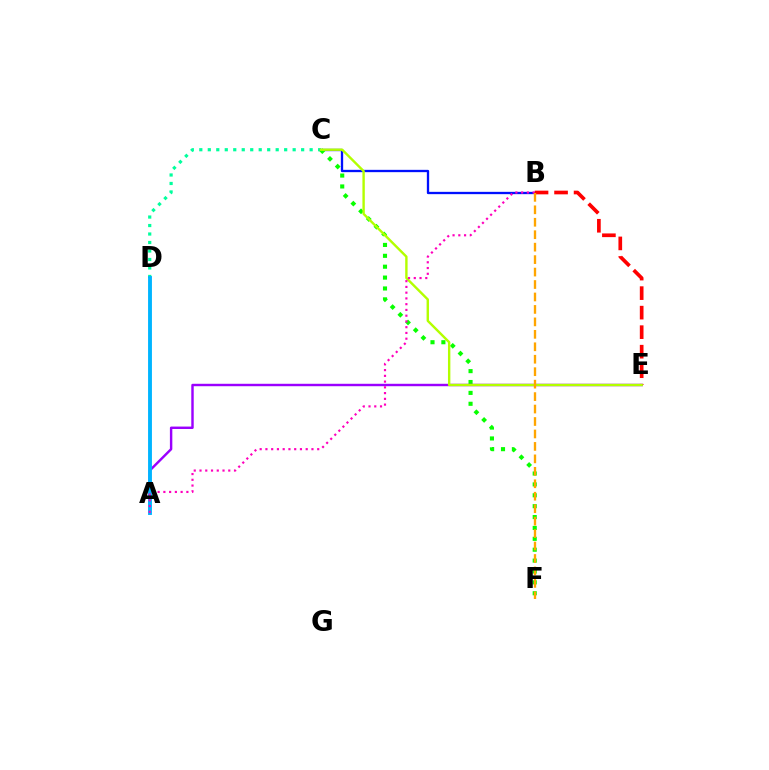{('C', 'D'): [{'color': '#00ff9d', 'line_style': 'dotted', 'thickness': 2.31}], ('B', 'C'): [{'color': '#0010ff', 'line_style': 'solid', 'thickness': 1.66}], ('C', 'F'): [{'color': '#08ff00', 'line_style': 'dotted', 'thickness': 2.96}], ('A', 'E'): [{'color': '#9b00ff', 'line_style': 'solid', 'thickness': 1.75}], ('B', 'E'): [{'color': '#ff0000', 'line_style': 'dashed', 'thickness': 2.65}], ('A', 'D'): [{'color': '#00b5ff', 'line_style': 'solid', 'thickness': 2.78}], ('C', 'E'): [{'color': '#b3ff00', 'line_style': 'solid', 'thickness': 1.73}], ('A', 'B'): [{'color': '#ff00bd', 'line_style': 'dotted', 'thickness': 1.56}], ('B', 'F'): [{'color': '#ffa500', 'line_style': 'dashed', 'thickness': 1.69}]}